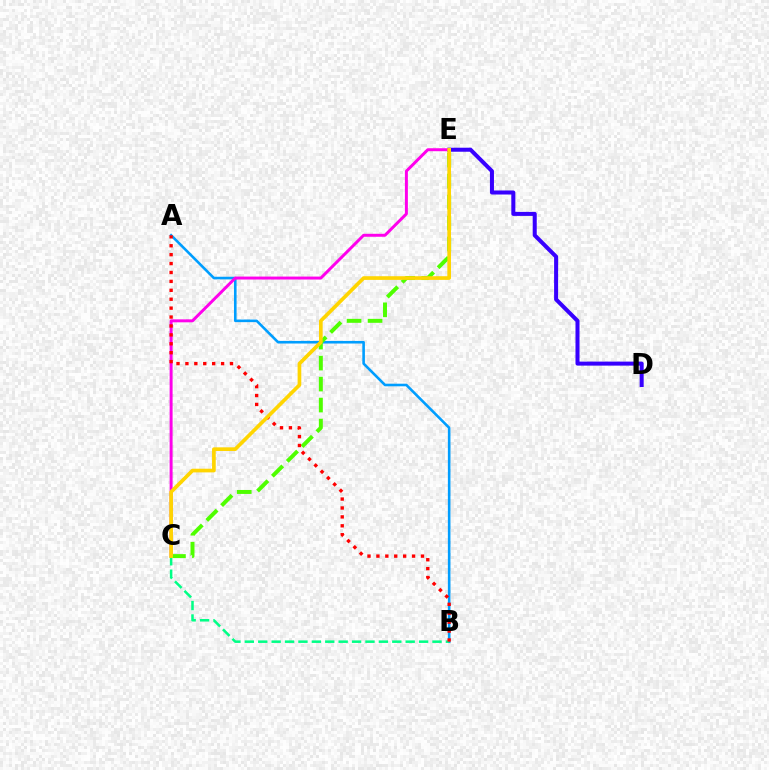{('D', 'E'): [{'color': '#3700ff', 'line_style': 'solid', 'thickness': 2.9}], ('A', 'B'): [{'color': '#009eff', 'line_style': 'solid', 'thickness': 1.87}, {'color': '#ff0000', 'line_style': 'dotted', 'thickness': 2.42}], ('C', 'E'): [{'color': '#ff00ed', 'line_style': 'solid', 'thickness': 2.14}, {'color': '#4fff00', 'line_style': 'dashed', 'thickness': 2.85}, {'color': '#ffd500', 'line_style': 'solid', 'thickness': 2.64}], ('B', 'C'): [{'color': '#00ff86', 'line_style': 'dashed', 'thickness': 1.82}]}